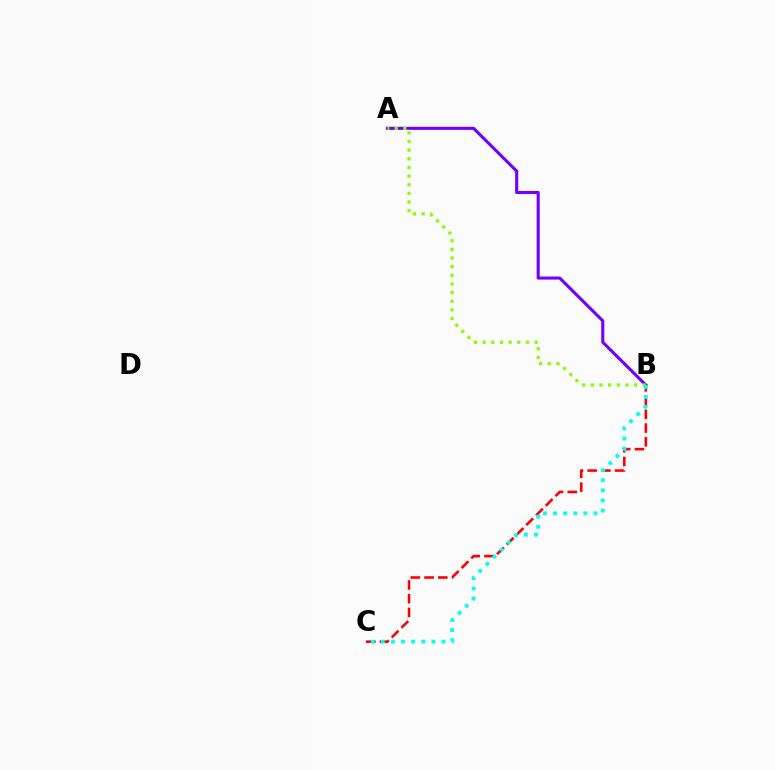{('A', 'B'): [{'color': '#7200ff', 'line_style': 'solid', 'thickness': 2.22}, {'color': '#84ff00', 'line_style': 'dotted', 'thickness': 2.35}], ('B', 'C'): [{'color': '#ff0000', 'line_style': 'dashed', 'thickness': 1.87}, {'color': '#00fff6', 'line_style': 'dotted', 'thickness': 2.75}]}